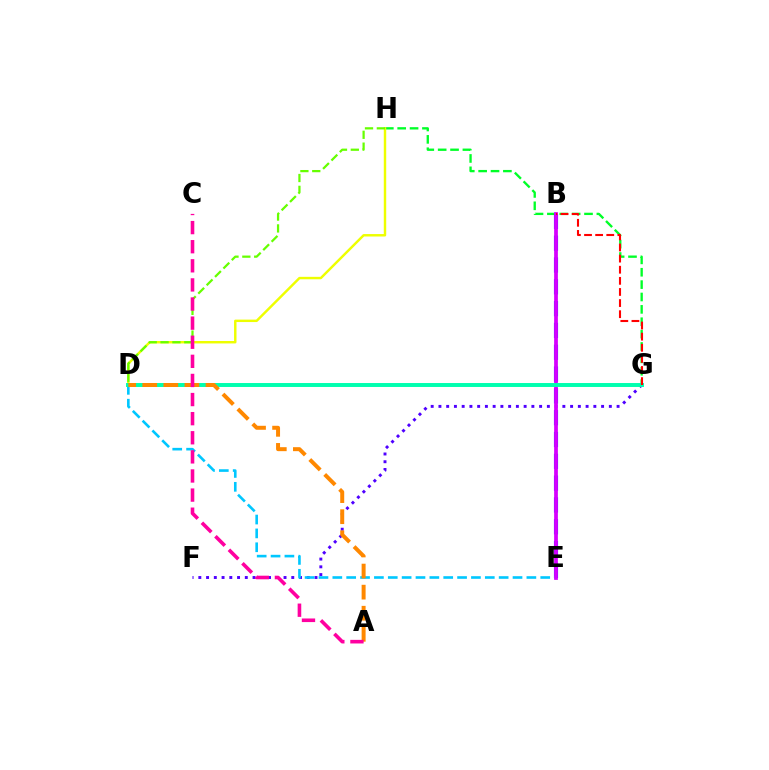{('G', 'H'): [{'color': '#00ff27', 'line_style': 'dashed', 'thickness': 1.68}], ('B', 'E'): [{'color': '#003fff', 'line_style': 'dashed', 'thickness': 2.96}, {'color': '#d600ff', 'line_style': 'solid', 'thickness': 2.7}], ('D', 'H'): [{'color': '#eeff00', 'line_style': 'solid', 'thickness': 1.76}, {'color': '#66ff00', 'line_style': 'dashed', 'thickness': 1.61}], ('F', 'G'): [{'color': '#4f00ff', 'line_style': 'dotted', 'thickness': 2.1}], ('D', 'E'): [{'color': '#00c7ff', 'line_style': 'dashed', 'thickness': 1.88}], ('D', 'G'): [{'color': '#00ffaf', 'line_style': 'solid', 'thickness': 2.84}], ('B', 'G'): [{'color': '#ff0000', 'line_style': 'dashed', 'thickness': 1.51}], ('A', 'D'): [{'color': '#ff8800', 'line_style': 'dashed', 'thickness': 2.86}], ('A', 'C'): [{'color': '#ff00a0', 'line_style': 'dashed', 'thickness': 2.6}]}